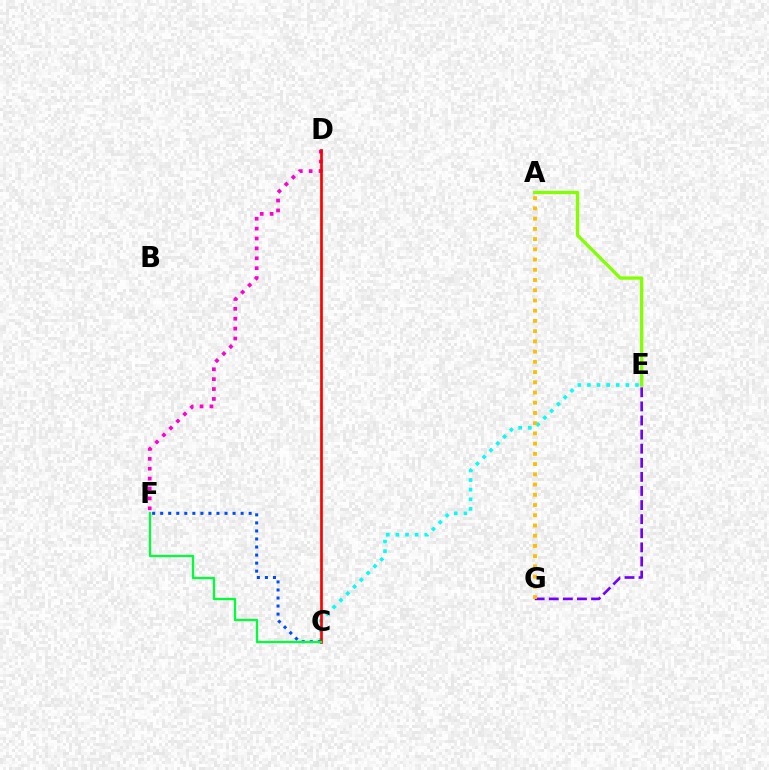{('D', 'F'): [{'color': '#ff00cf', 'line_style': 'dotted', 'thickness': 2.69}], ('C', 'E'): [{'color': '#00fff6', 'line_style': 'dotted', 'thickness': 2.61}], ('C', 'F'): [{'color': '#004bff', 'line_style': 'dotted', 'thickness': 2.19}, {'color': '#00ff39', 'line_style': 'solid', 'thickness': 1.65}], ('C', 'D'): [{'color': '#ff0000', 'line_style': 'solid', 'thickness': 1.93}], ('A', 'E'): [{'color': '#84ff00', 'line_style': 'solid', 'thickness': 2.37}], ('E', 'G'): [{'color': '#7200ff', 'line_style': 'dashed', 'thickness': 1.92}], ('A', 'G'): [{'color': '#ffbd00', 'line_style': 'dotted', 'thickness': 2.78}]}